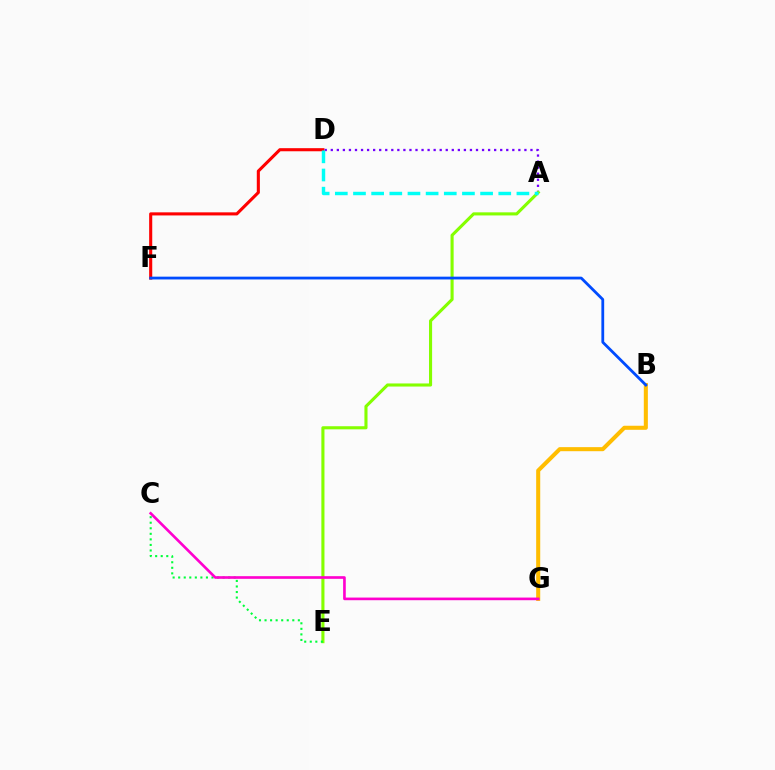{('D', 'F'): [{'color': '#ff0000', 'line_style': 'solid', 'thickness': 2.22}], ('A', 'D'): [{'color': '#7200ff', 'line_style': 'dotted', 'thickness': 1.64}, {'color': '#00fff6', 'line_style': 'dashed', 'thickness': 2.47}], ('A', 'E'): [{'color': '#84ff00', 'line_style': 'solid', 'thickness': 2.23}], ('B', 'G'): [{'color': '#ffbd00', 'line_style': 'solid', 'thickness': 2.92}], ('C', 'E'): [{'color': '#00ff39', 'line_style': 'dotted', 'thickness': 1.51}], ('C', 'G'): [{'color': '#ff00cf', 'line_style': 'solid', 'thickness': 1.91}], ('B', 'F'): [{'color': '#004bff', 'line_style': 'solid', 'thickness': 2.01}]}